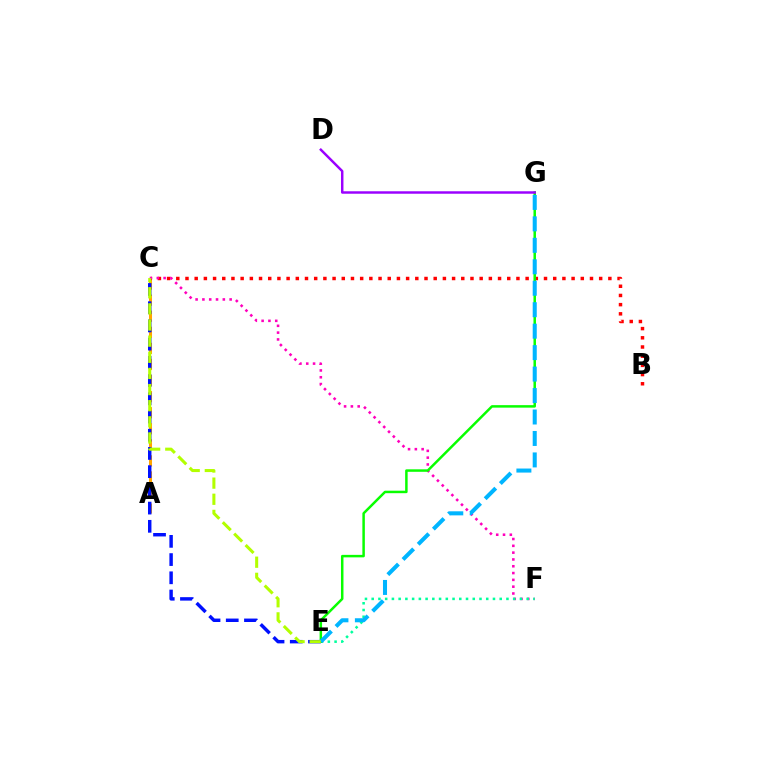{('A', 'C'): [{'color': '#ffa500', 'line_style': 'dashed', 'thickness': 2.18}], ('B', 'C'): [{'color': '#ff0000', 'line_style': 'dotted', 'thickness': 2.5}], ('C', 'F'): [{'color': '#ff00bd', 'line_style': 'dotted', 'thickness': 1.85}], ('E', 'F'): [{'color': '#00ff9d', 'line_style': 'dotted', 'thickness': 1.83}], ('E', 'G'): [{'color': '#08ff00', 'line_style': 'solid', 'thickness': 1.79}, {'color': '#00b5ff', 'line_style': 'dashed', 'thickness': 2.92}], ('C', 'E'): [{'color': '#0010ff', 'line_style': 'dashed', 'thickness': 2.47}, {'color': '#b3ff00', 'line_style': 'dashed', 'thickness': 2.19}], ('D', 'G'): [{'color': '#9b00ff', 'line_style': 'solid', 'thickness': 1.77}]}